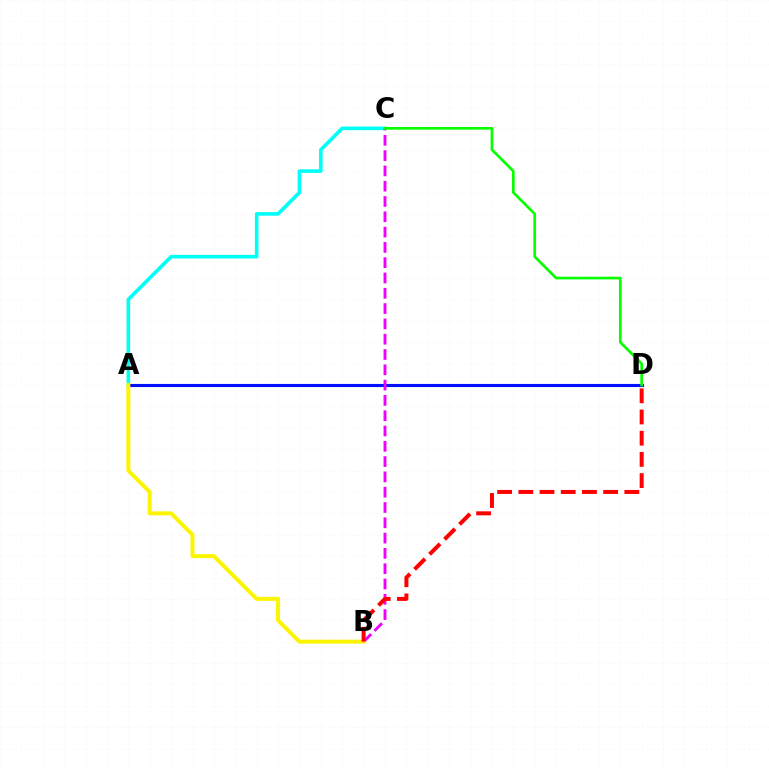{('A', 'C'): [{'color': '#00fff6', 'line_style': 'solid', 'thickness': 2.6}], ('A', 'D'): [{'color': '#0010ff', 'line_style': 'solid', 'thickness': 2.24}], ('B', 'C'): [{'color': '#ee00ff', 'line_style': 'dashed', 'thickness': 2.08}], ('A', 'B'): [{'color': '#fcf500', 'line_style': 'solid', 'thickness': 2.87}], ('C', 'D'): [{'color': '#08ff00', 'line_style': 'solid', 'thickness': 1.94}], ('B', 'D'): [{'color': '#ff0000', 'line_style': 'dashed', 'thickness': 2.88}]}